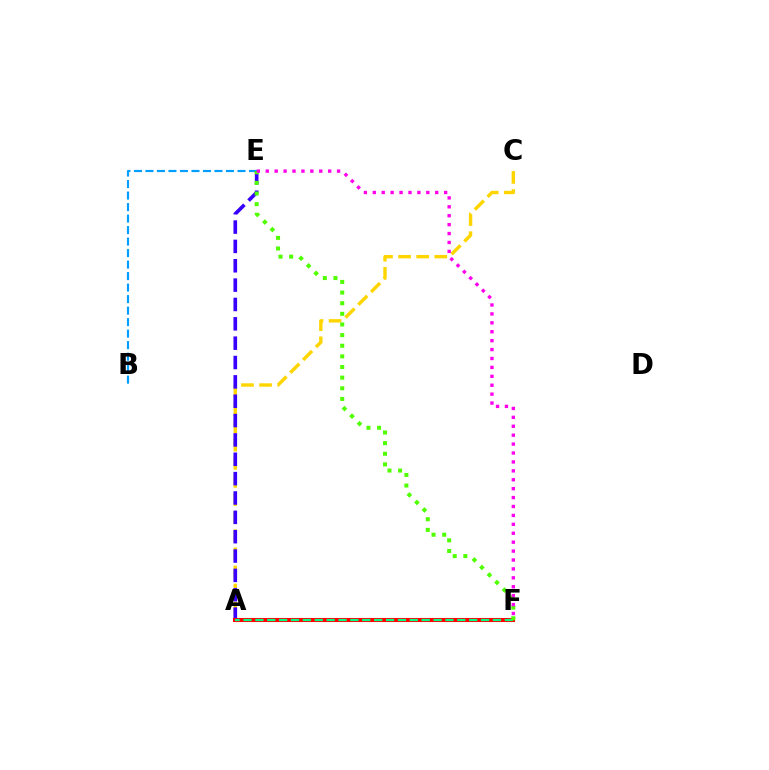{('B', 'E'): [{'color': '#009eff', 'line_style': 'dashed', 'thickness': 1.56}], ('A', 'C'): [{'color': '#ffd500', 'line_style': 'dashed', 'thickness': 2.46}], ('A', 'E'): [{'color': '#3700ff', 'line_style': 'dashed', 'thickness': 2.63}], ('A', 'F'): [{'color': '#ff0000', 'line_style': 'solid', 'thickness': 2.93}, {'color': '#00ff86', 'line_style': 'dashed', 'thickness': 1.61}], ('E', 'F'): [{'color': '#4fff00', 'line_style': 'dotted', 'thickness': 2.89}, {'color': '#ff00ed', 'line_style': 'dotted', 'thickness': 2.42}]}